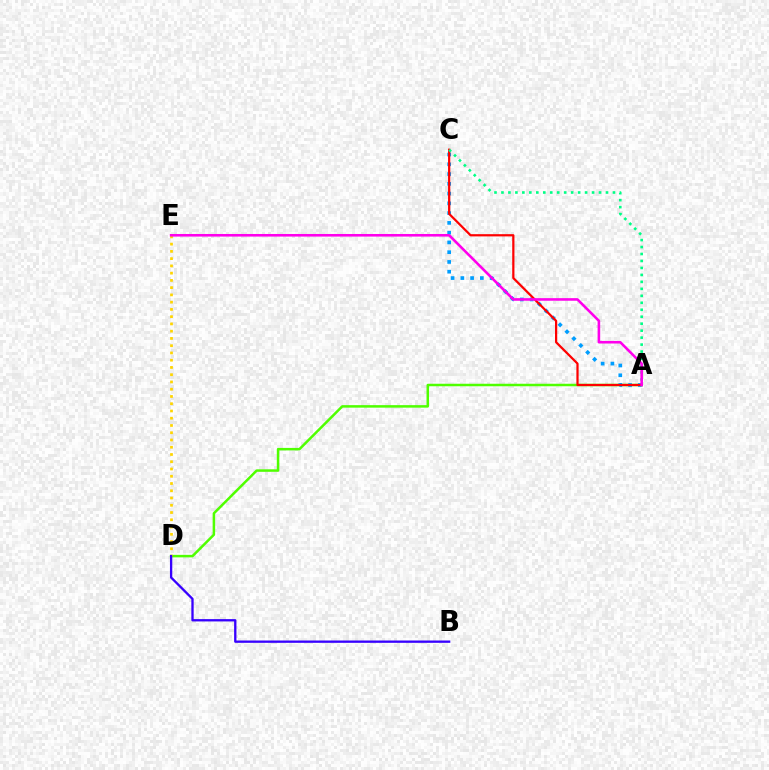{('A', 'D'): [{'color': '#4fff00', 'line_style': 'solid', 'thickness': 1.8}], ('D', 'E'): [{'color': '#ffd500', 'line_style': 'dotted', 'thickness': 1.97}], ('B', 'D'): [{'color': '#3700ff', 'line_style': 'solid', 'thickness': 1.67}], ('A', 'C'): [{'color': '#009eff', 'line_style': 'dotted', 'thickness': 2.65}, {'color': '#ff0000', 'line_style': 'solid', 'thickness': 1.6}, {'color': '#00ff86', 'line_style': 'dotted', 'thickness': 1.89}], ('A', 'E'): [{'color': '#ff00ed', 'line_style': 'solid', 'thickness': 1.87}]}